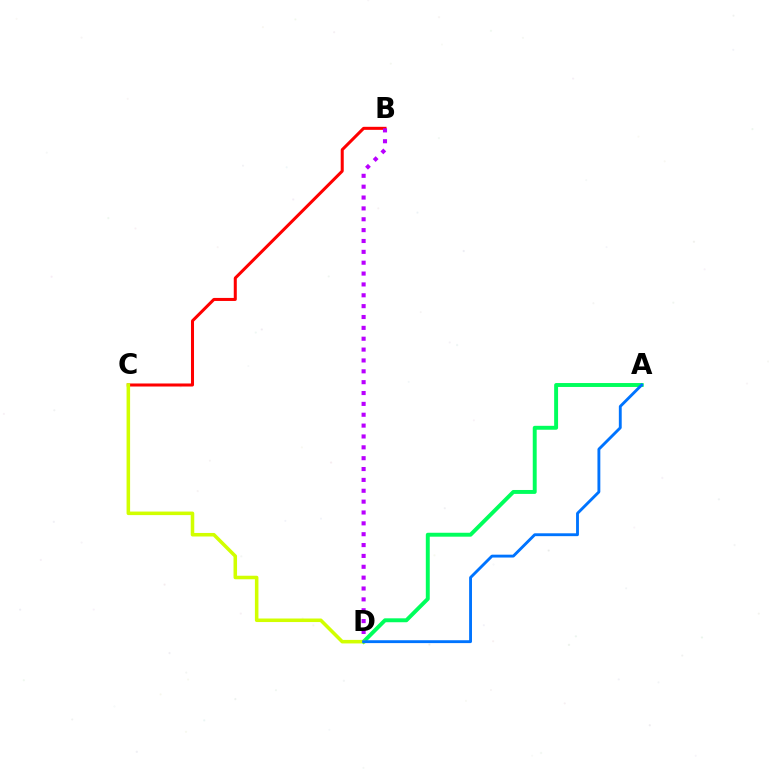{('B', 'C'): [{'color': '#ff0000', 'line_style': 'solid', 'thickness': 2.18}], ('B', 'D'): [{'color': '#b900ff', 'line_style': 'dotted', 'thickness': 2.95}], ('A', 'D'): [{'color': '#00ff5c', 'line_style': 'solid', 'thickness': 2.83}, {'color': '#0074ff', 'line_style': 'solid', 'thickness': 2.06}], ('C', 'D'): [{'color': '#d1ff00', 'line_style': 'solid', 'thickness': 2.55}]}